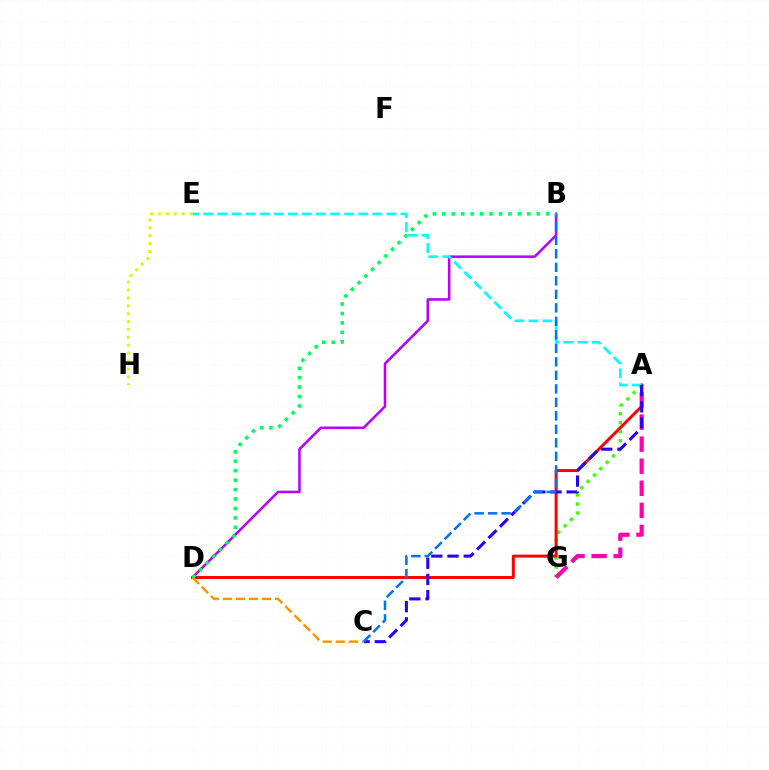{('A', 'G'): [{'color': '#3dff00', 'line_style': 'dotted', 'thickness': 2.44}, {'color': '#ff00ac', 'line_style': 'dashed', 'thickness': 3.0}], ('A', 'D'): [{'color': '#ff0000', 'line_style': 'solid', 'thickness': 2.16}], ('B', 'D'): [{'color': '#b900ff', 'line_style': 'solid', 'thickness': 1.84}, {'color': '#00ff5c', 'line_style': 'dotted', 'thickness': 2.57}], ('A', 'E'): [{'color': '#00fff6', 'line_style': 'dashed', 'thickness': 1.91}], ('A', 'C'): [{'color': '#2500ff', 'line_style': 'dashed', 'thickness': 2.2}], ('B', 'C'): [{'color': '#0074ff', 'line_style': 'dashed', 'thickness': 1.83}], ('E', 'H'): [{'color': '#d1ff00', 'line_style': 'dotted', 'thickness': 2.14}], ('C', 'D'): [{'color': '#ff9400', 'line_style': 'dashed', 'thickness': 1.77}]}